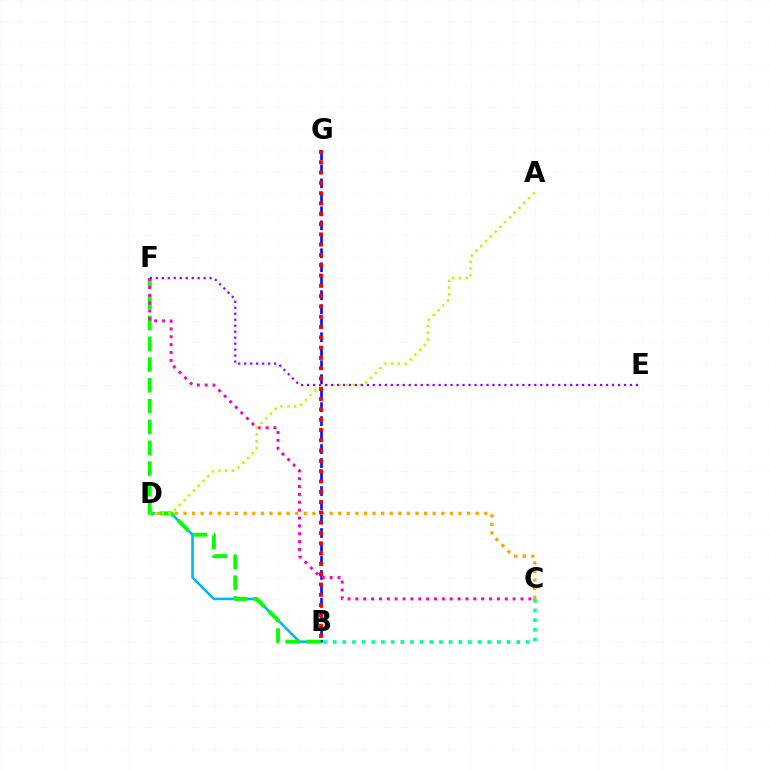{('B', 'D'): [{'color': '#00b5ff', 'line_style': 'solid', 'thickness': 1.85}], ('B', 'G'): [{'color': '#0010ff', 'line_style': 'dashed', 'thickness': 1.9}, {'color': '#ff0000', 'line_style': 'dotted', 'thickness': 2.8}], ('C', 'D'): [{'color': '#ffa500', 'line_style': 'dotted', 'thickness': 2.34}], ('B', 'C'): [{'color': '#00ff9d', 'line_style': 'dotted', 'thickness': 2.62}], ('B', 'F'): [{'color': '#08ff00', 'line_style': 'dashed', 'thickness': 2.83}], ('C', 'F'): [{'color': '#ff00bd', 'line_style': 'dotted', 'thickness': 2.14}], ('A', 'D'): [{'color': '#b3ff00', 'line_style': 'dotted', 'thickness': 1.83}], ('E', 'F'): [{'color': '#9b00ff', 'line_style': 'dotted', 'thickness': 1.62}]}